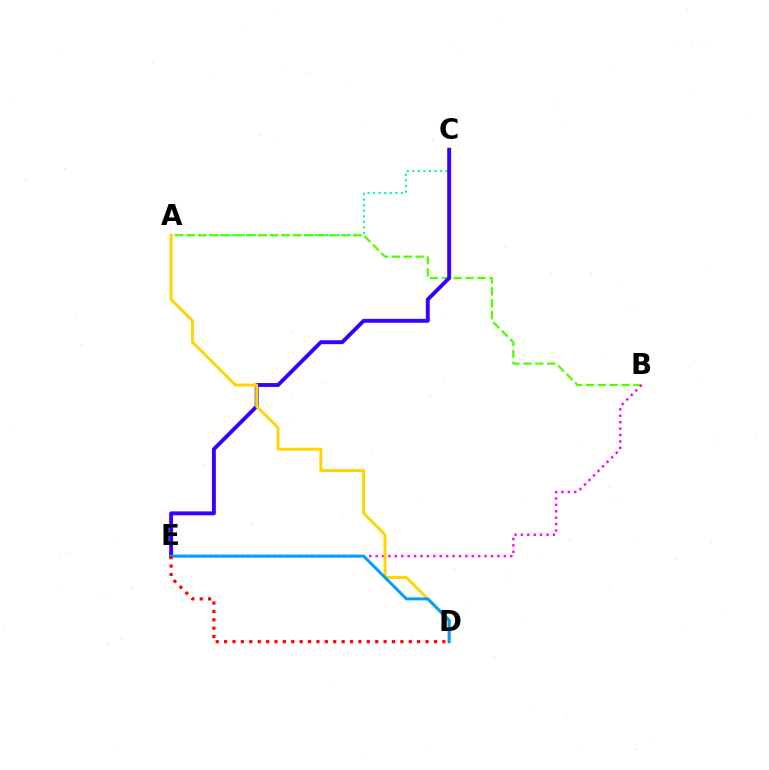{('A', 'C'): [{'color': '#00ff86', 'line_style': 'dotted', 'thickness': 1.51}], ('A', 'B'): [{'color': '#4fff00', 'line_style': 'dashed', 'thickness': 1.62}], ('B', 'E'): [{'color': '#ff00ed', 'line_style': 'dotted', 'thickness': 1.74}], ('C', 'E'): [{'color': '#3700ff', 'line_style': 'solid', 'thickness': 2.81}], ('A', 'D'): [{'color': '#ffd500', 'line_style': 'solid', 'thickness': 2.1}], ('D', 'E'): [{'color': '#009eff', 'line_style': 'solid', 'thickness': 2.14}, {'color': '#ff0000', 'line_style': 'dotted', 'thickness': 2.28}]}